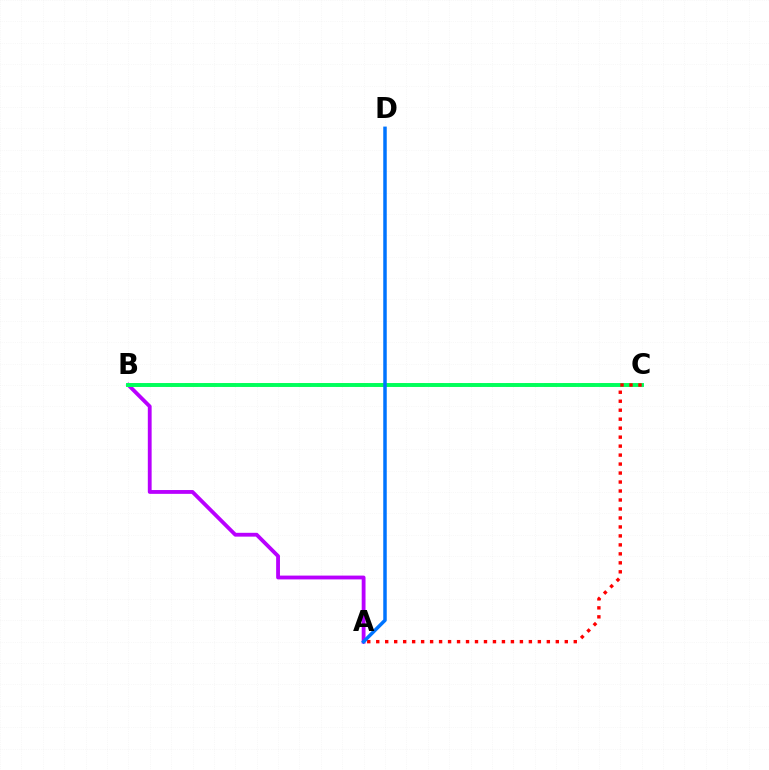{('A', 'B'): [{'color': '#b900ff', 'line_style': 'solid', 'thickness': 2.75}], ('B', 'C'): [{'color': '#d1ff00', 'line_style': 'dashed', 'thickness': 2.57}, {'color': '#00ff5c', 'line_style': 'solid', 'thickness': 2.82}], ('A', 'C'): [{'color': '#ff0000', 'line_style': 'dotted', 'thickness': 2.44}], ('A', 'D'): [{'color': '#0074ff', 'line_style': 'solid', 'thickness': 2.52}]}